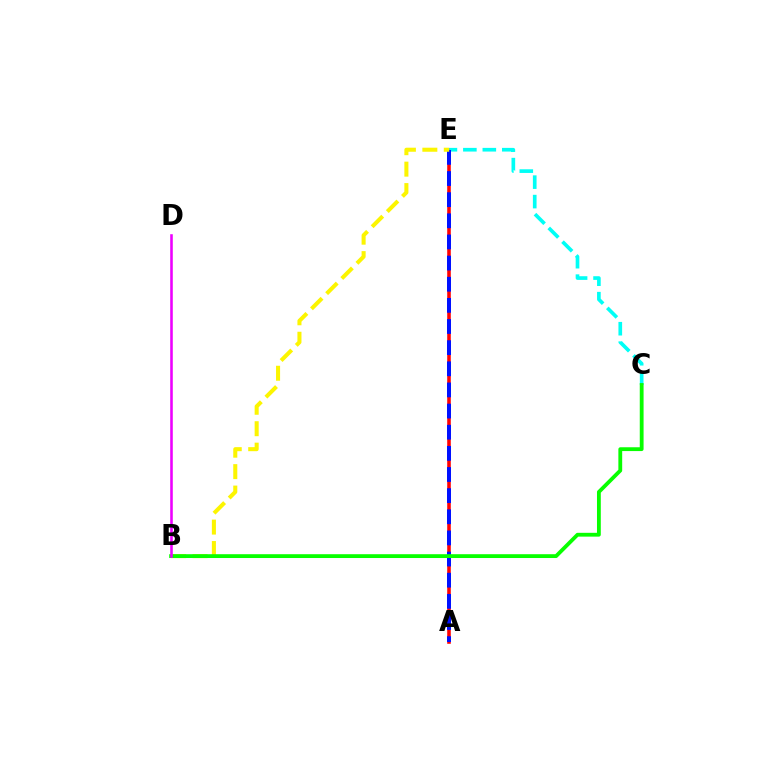{('A', 'E'): [{'color': '#ff0000', 'line_style': 'solid', 'thickness': 2.57}, {'color': '#0010ff', 'line_style': 'dashed', 'thickness': 2.87}], ('C', 'E'): [{'color': '#00fff6', 'line_style': 'dashed', 'thickness': 2.64}], ('B', 'E'): [{'color': '#fcf500', 'line_style': 'dashed', 'thickness': 2.91}], ('B', 'C'): [{'color': '#08ff00', 'line_style': 'solid', 'thickness': 2.75}], ('B', 'D'): [{'color': '#ee00ff', 'line_style': 'solid', 'thickness': 1.86}]}